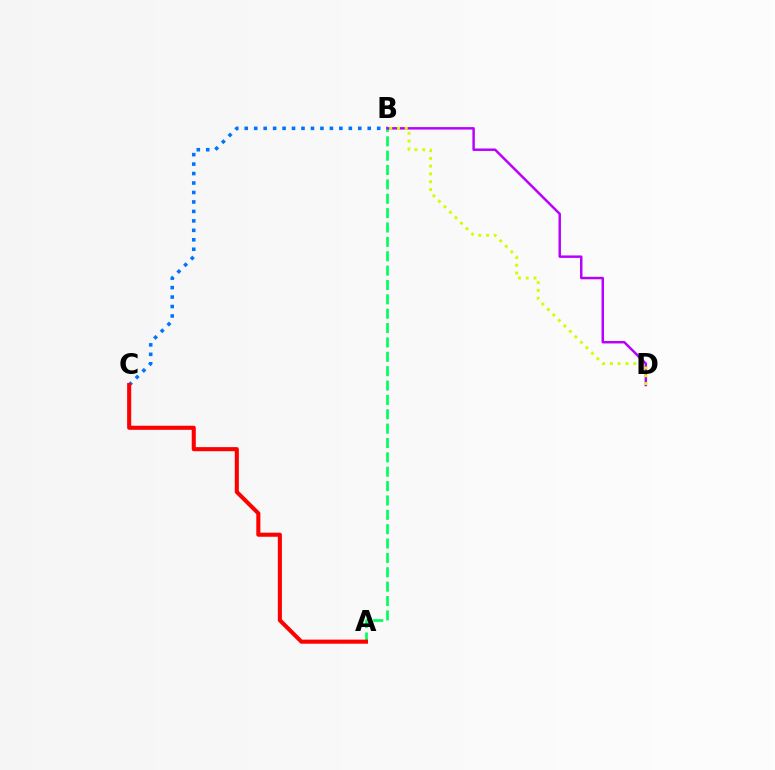{('B', 'C'): [{'color': '#0074ff', 'line_style': 'dotted', 'thickness': 2.57}], ('A', 'B'): [{'color': '#00ff5c', 'line_style': 'dashed', 'thickness': 1.95}], ('B', 'D'): [{'color': '#b900ff', 'line_style': 'solid', 'thickness': 1.78}, {'color': '#d1ff00', 'line_style': 'dotted', 'thickness': 2.11}], ('A', 'C'): [{'color': '#ff0000', 'line_style': 'solid', 'thickness': 2.93}]}